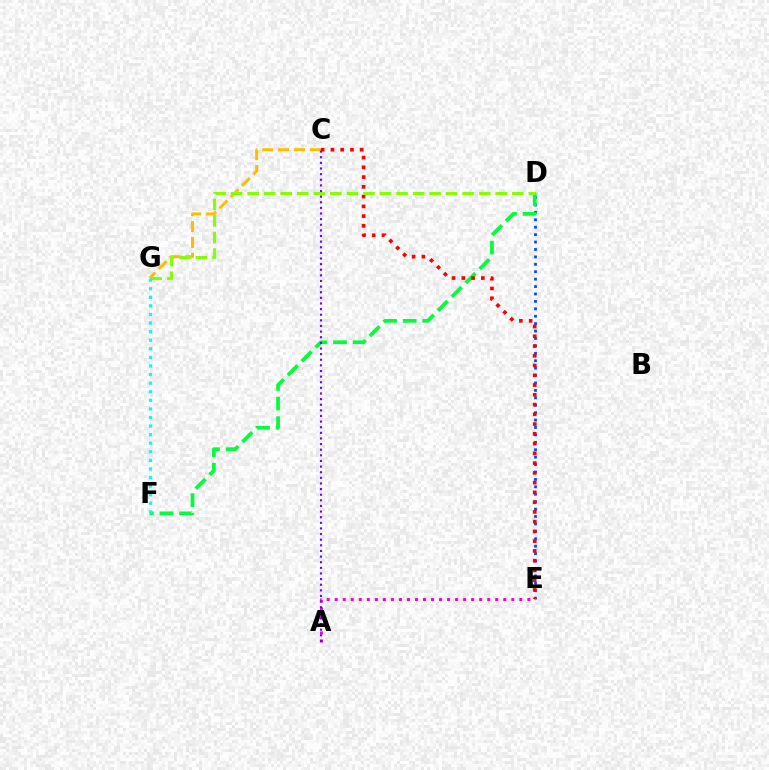{('D', 'E'): [{'color': '#004bff', 'line_style': 'dotted', 'thickness': 2.02}], ('C', 'G'): [{'color': '#ffbd00', 'line_style': 'dashed', 'thickness': 2.16}], ('D', 'F'): [{'color': '#00ff39', 'line_style': 'dashed', 'thickness': 2.67}], ('C', 'E'): [{'color': '#ff0000', 'line_style': 'dotted', 'thickness': 2.65}], ('A', 'E'): [{'color': '#ff00cf', 'line_style': 'dotted', 'thickness': 2.18}], ('D', 'G'): [{'color': '#84ff00', 'line_style': 'dashed', 'thickness': 2.25}], ('A', 'C'): [{'color': '#7200ff', 'line_style': 'dotted', 'thickness': 1.53}], ('F', 'G'): [{'color': '#00fff6', 'line_style': 'dotted', 'thickness': 2.33}]}